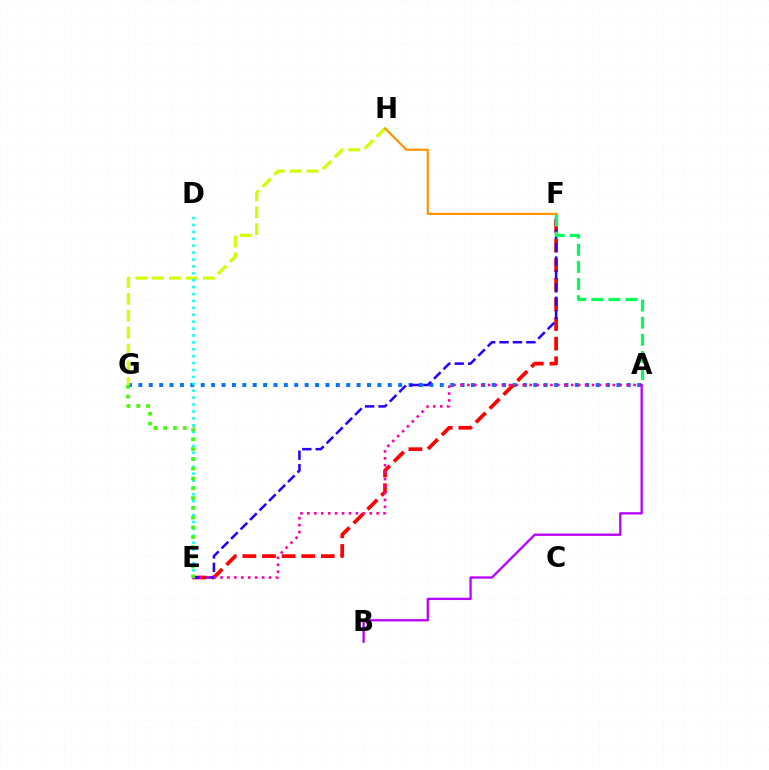{('A', 'G'): [{'color': '#0074ff', 'line_style': 'dotted', 'thickness': 2.82}], ('E', 'F'): [{'color': '#ff0000', 'line_style': 'dashed', 'thickness': 2.66}, {'color': '#2500ff', 'line_style': 'dashed', 'thickness': 1.82}], ('G', 'H'): [{'color': '#d1ff00', 'line_style': 'dashed', 'thickness': 2.29}], ('D', 'E'): [{'color': '#00fff6', 'line_style': 'dotted', 'thickness': 1.88}], ('A', 'F'): [{'color': '#00ff5c', 'line_style': 'dashed', 'thickness': 2.32}], ('A', 'E'): [{'color': '#ff00ac', 'line_style': 'dotted', 'thickness': 1.88}], ('F', 'H'): [{'color': '#ff9400', 'line_style': 'solid', 'thickness': 1.58}], ('A', 'B'): [{'color': '#b900ff', 'line_style': 'solid', 'thickness': 1.66}], ('E', 'G'): [{'color': '#3dff00', 'line_style': 'dotted', 'thickness': 2.66}]}